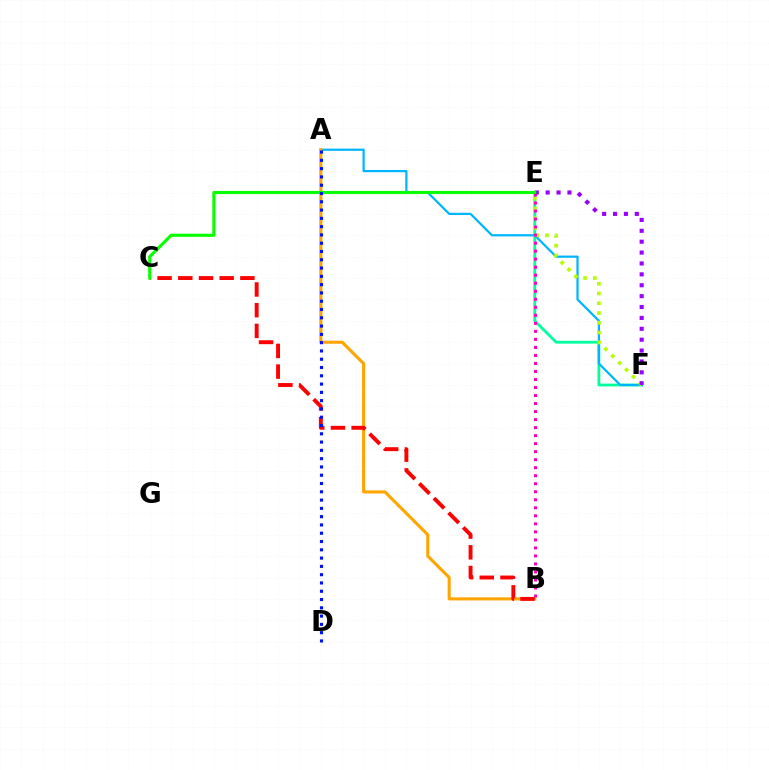{('E', 'F'): [{'color': '#00ff9d', 'line_style': 'solid', 'thickness': 2.01}, {'color': '#b3ff00', 'line_style': 'dotted', 'thickness': 2.65}, {'color': '#9b00ff', 'line_style': 'dotted', 'thickness': 2.96}], ('A', 'F'): [{'color': '#00b5ff', 'line_style': 'solid', 'thickness': 1.59}], ('B', 'E'): [{'color': '#ff00bd', 'line_style': 'dotted', 'thickness': 2.18}], ('A', 'B'): [{'color': '#ffa500', 'line_style': 'solid', 'thickness': 2.22}], ('B', 'C'): [{'color': '#ff0000', 'line_style': 'dashed', 'thickness': 2.81}], ('C', 'E'): [{'color': '#08ff00', 'line_style': 'solid', 'thickness': 2.25}], ('A', 'D'): [{'color': '#0010ff', 'line_style': 'dotted', 'thickness': 2.25}]}